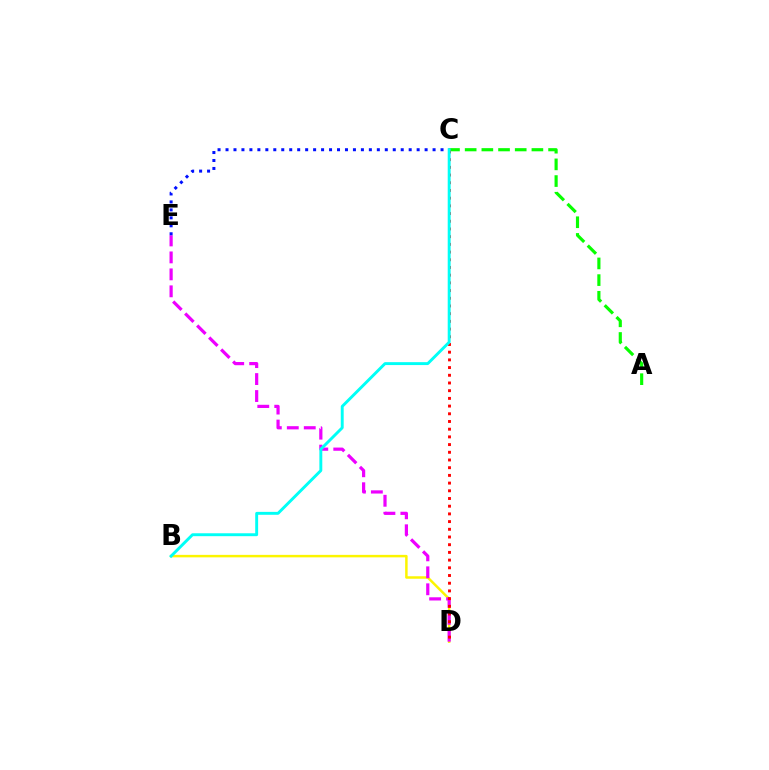{('B', 'D'): [{'color': '#fcf500', 'line_style': 'solid', 'thickness': 1.79}], ('A', 'C'): [{'color': '#08ff00', 'line_style': 'dashed', 'thickness': 2.27}], ('D', 'E'): [{'color': '#ee00ff', 'line_style': 'dashed', 'thickness': 2.3}], ('C', 'D'): [{'color': '#ff0000', 'line_style': 'dotted', 'thickness': 2.09}], ('C', 'E'): [{'color': '#0010ff', 'line_style': 'dotted', 'thickness': 2.16}], ('B', 'C'): [{'color': '#00fff6', 'line_style': 'solid', 'thickness': 2.1}]}